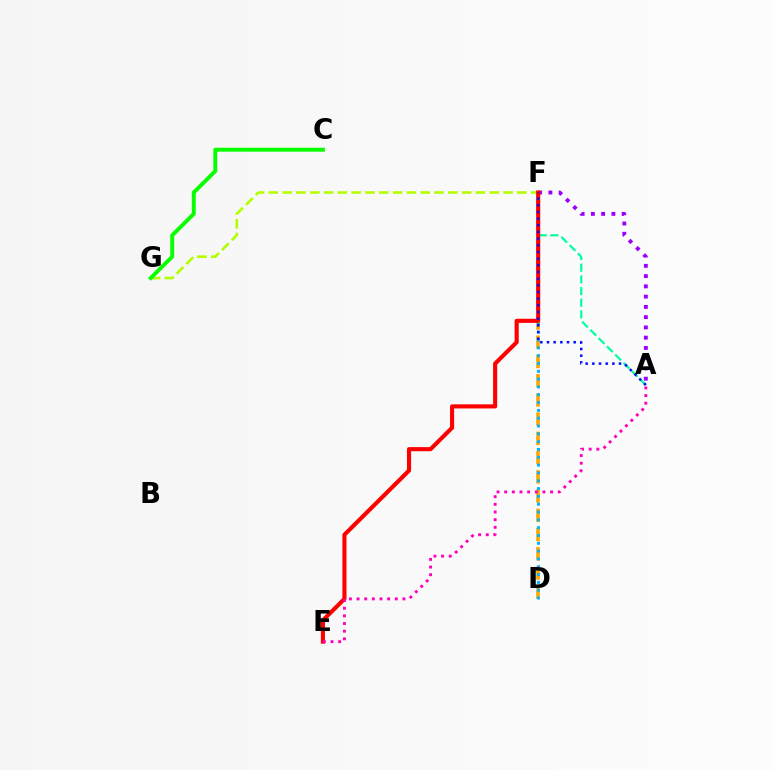{('F', 'G'): [{'color': '#b3ff00', 'line_style': 'dashed', 'thickness': 1.88}], ('A', 'F'): [{'color': '#00ff9d', 'line_style': 'dashed', 'thickness': 1.59}, {'color': '#9b00ff', 'line_style': 'dotted', 'thickness': 2.79}, {'color': '#0010ff', 'line_style': 'dotted', 'thickness': 1.81}], ('D', 'F'): [{'color': '#ffa500', 'line_style': 'dashed', 'thickness': 2.61}, {'color': '#00b5ff', 'line_style': 'dotted', 'thickness': 2.12}], ('C', 'G'): [{'color': '#08ff00', 'line_style': 'solid', 'thickness': 2.82}], ('E', 'F'): [{'color': '#ff0000', 'line_style': 'solid', 'thickness': 2.96}], ('A', 'E'): [{'color': '#ff00bd', 'line_style': 'dotted', 'thickness': 2.08}]}